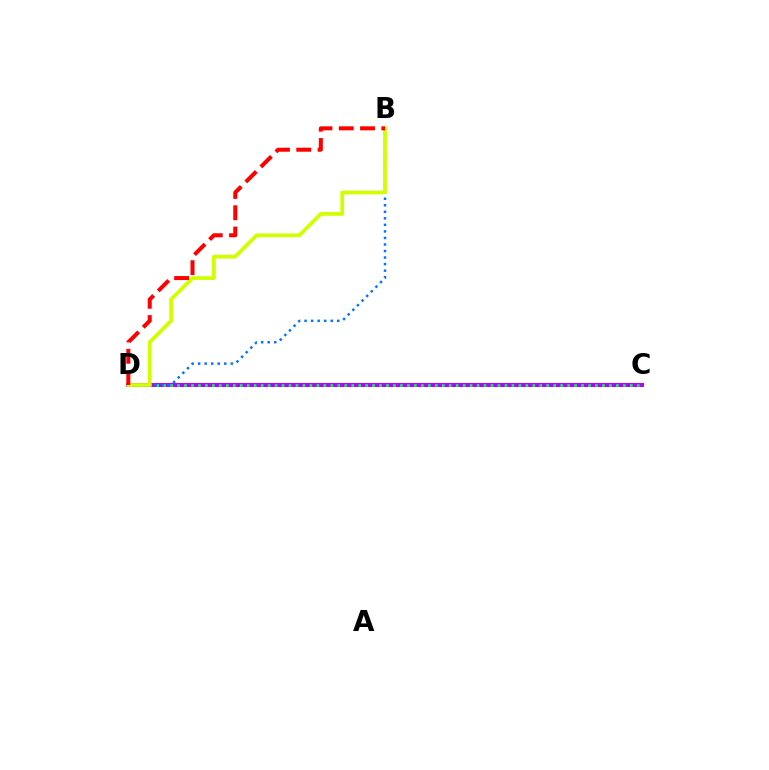{('C', 'D'): [{'color': '#b900ff', 'line_style': 'solid', 'thickness': 2.9}, {'color': '#00ff5c', 'line_style': 'dotted', 'thickness': 1.89}], ('B', 'D'): [{'color': '#0074ff', 'line_style': 'dotted', 'thickness': 1.78}, {'color': '#d1ff00', 'line_style': 'solid', 'thickness': 2.73}, {'color': '#ff0000', 'line_style': 'dashed', 'thickness': 2.89}]}